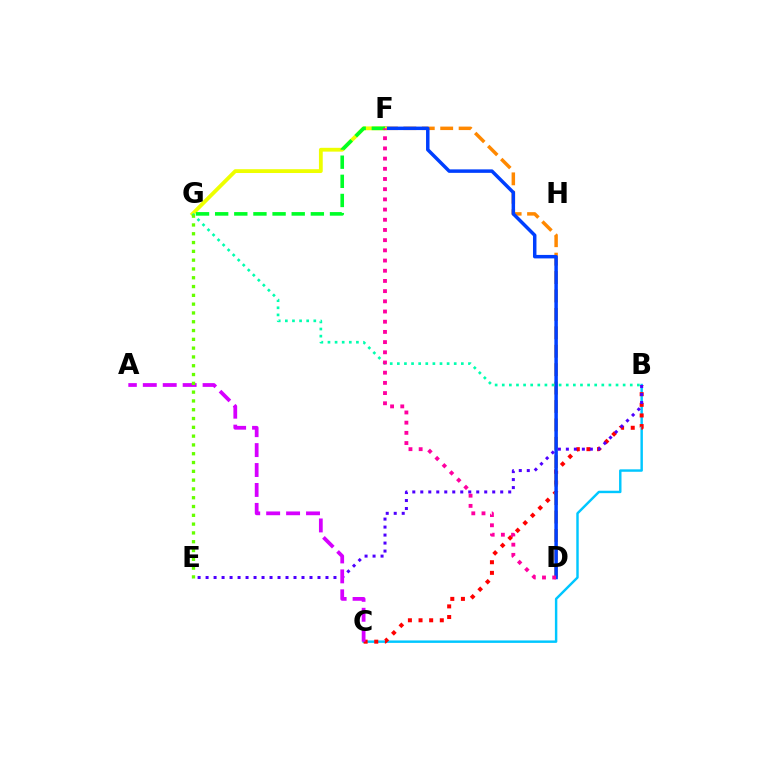{('B', 'C'): [{'color': '#00c7ff', 'line_style': 'solid', 'thickness': 1.76}, {'color': '#ff0000', 'line_style': 'dotted', 'thickness': 2.89}], ('D', 'F'): [{'color': '#ff8800', 'line_style': 'dashed', 'thickness': 2.5}, {'color': '#003fff', 'line_style': 'solid', 'thickness': 2.51}, {'color': '#ff00a0', 'line_style': 'dotted', 'thickness': 2.77}], ('F', 'G'): [{'color': '#eeff00', 'line_style': 'solid', 'thickness': 2.74}, {'color': '#00ff27', 'line_style': 'dashed', 'thickness': 2.6}], ('B', 'E'): [{'color': '#4f00ff', 'line_style': 'dotted', 'thickness': 2.17}], ('A', 'C'): [{'color': '#d600ff', 'line_style': 'dashed', 'thickness': 2.71}], ('B', 'G'): [{'color': '#00ffaf', 'line_style': 'dotted', 'thickness': 1.93}], ('E', 'G'): [{'color': '#66ff00', 'line_style': 'dotted', 'thickness': 2.39}]}